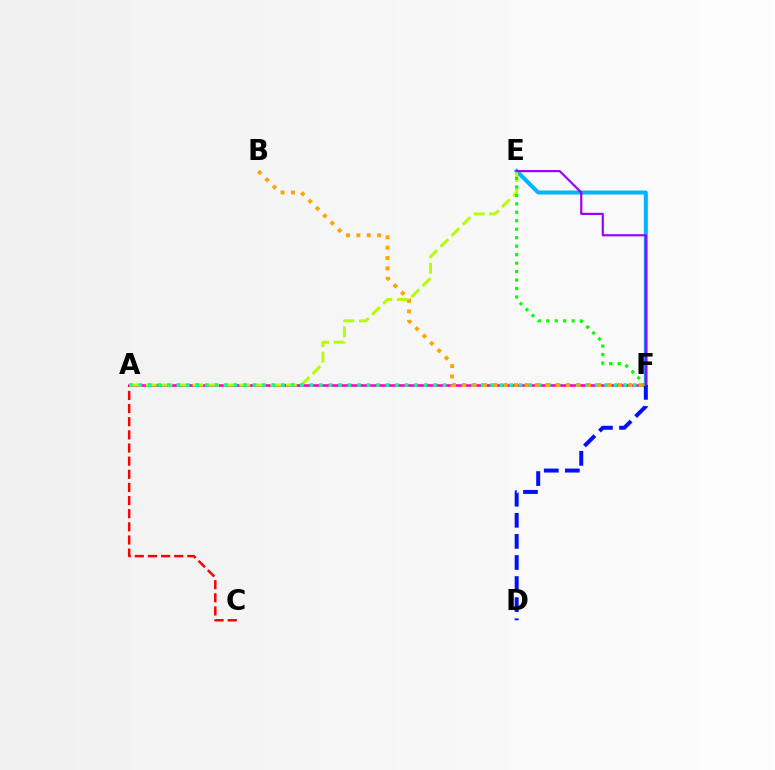{('A', 'F'): [{'color': '#ff00bd', 'line_style': 'solid', 'thickness': 1.87}, {'color': '#00ff9d', 'line_style': 'dotted', 'thickness': 2.58}], ('A', 'C'): [{'color': '#ff0000', 'line_style': 'dashed', 'thickness': 1.78}], ('E', 'F'): [{'color': '#00b5ff', 'line_style': 'solid', 'thickness': 2.89}, {'color': '#08ff00', 'line_style': 'dotted', 'thickness': 2.3}, {'color': '#9b00ff', 'line_style': 'solid', 'thickness': 1.57}], ('A', 'E'): [{'color': '#b3ff00', 'line_style': 'dashed', 'thickness': 2.12}], ('D', 'F'): [{'color': '#0010ff', 'line_style': 'dashed', 'thickness': 2.86}], ('B', 'F'): [{'color': '#ffa500', 'line_style': 'dotted', 'thickness': 2.82}]}